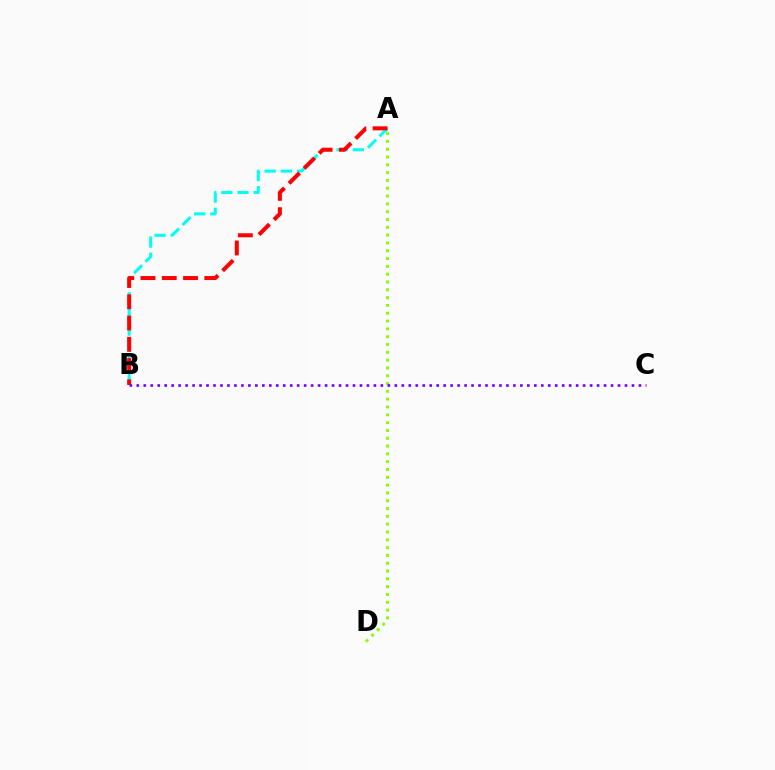{('A', 'B'): [{'color': '#00fff6', 'line_style': 'dashed', 'thickness': 2.2}, {'color': '#ff0000', 'line_style': 'dashed', 'thickness': 2.89}], ('A', 'D'): [{'color': '#84ff00', 'line_style': 'dotted', 'thickness': 2.12}], ('B', 'C'): [{'color': '#7200ff', 'line_style': 'dotted', 'thickness': 1.89}]}